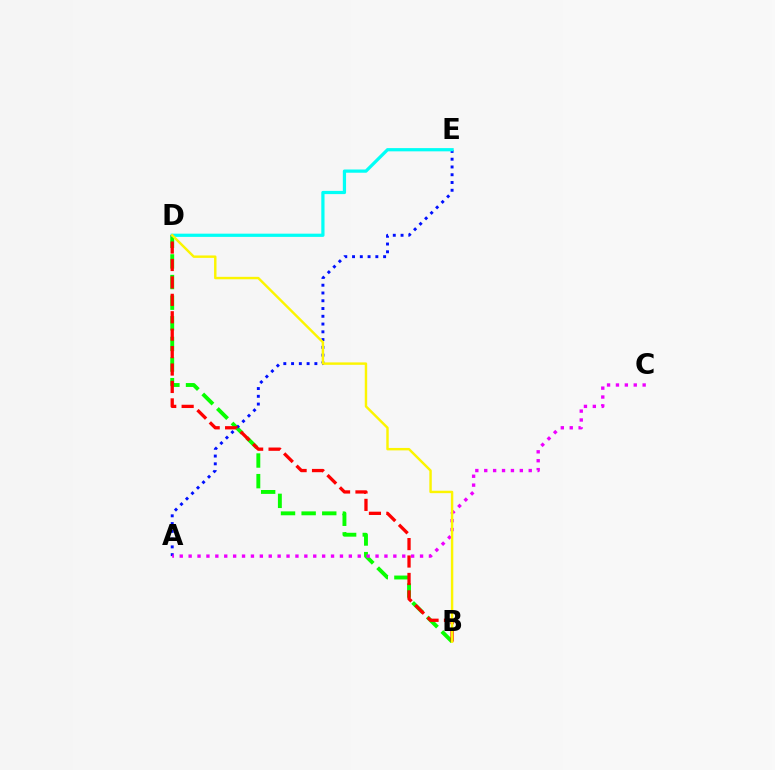{('B', 'D'): [{'color': '#08ff00', 'line_style': 'dashed', 'thickness': 2.8}, {'color': '#ff0000', 'line_style': 'dashed', 'thickness': 2.37}, {'color': '#fcf500', 'line_style': 'solid', 'thickness': 1.75}], ('A', 'E'): [{'color': '#0010ff', 'line_style': 'dotted', 'thickness': 2.11}], ('D', 'E'): [{'color': '#00fff6', 'line_style': 'solid', 'thickness': 2.33}], ('A', 'C'): [{'color': '#ee00ff', 'line_style': 'dotted', 'thickness': 2.42}]}